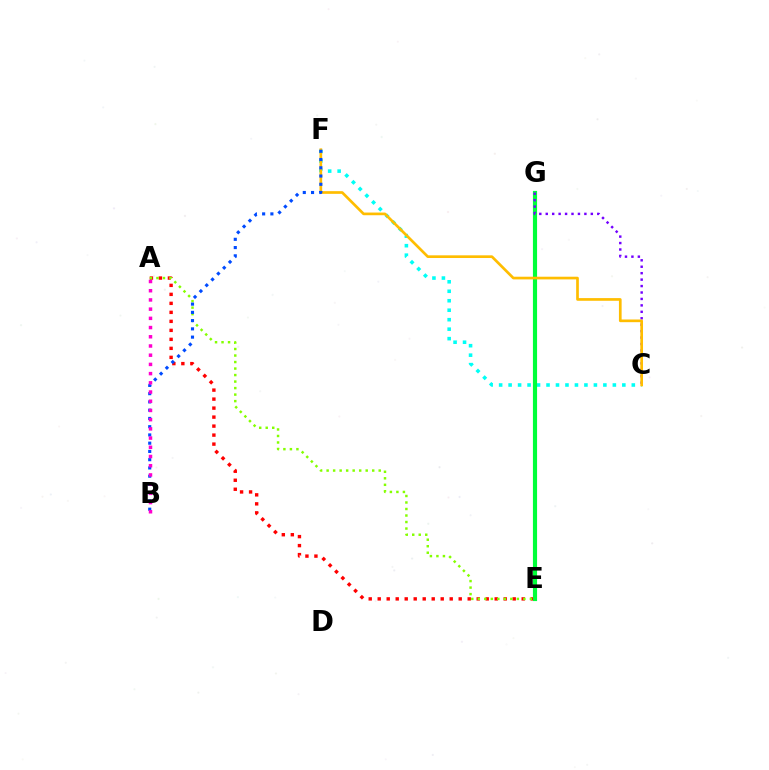{('C', 'F'): [{'color': '#00fff6', 'line_style': 'dotted', 'thickness': 2.57}, {'color': '#ffbd00', 'line_style': 'solid', 'thickness': 1.93}], ('A', 'E'): [{'color': '#ff0000', 'line_style': 'dotted', 'thickness': 2.45}, {'color': '#84ff00', 'line_style': 'dotted', 'thickness': 1.77}], ('E', 'G'): [{'color': '#00ff39', 'line_style': 'solid', 'thickness': 2.99}], ('C', 'G'): [{'color': '#7200ff', 'line_style': 'dotted', 'thickness': 1.75}], ('B', 'F'): [{'color': '#004bff', 'line_style': 'dotted', 'thickness': 2.24}], ('A', 'B'): [{'color': '#ff00cf', 'line_style': 'dotted', 'thickness': 2.5}]}